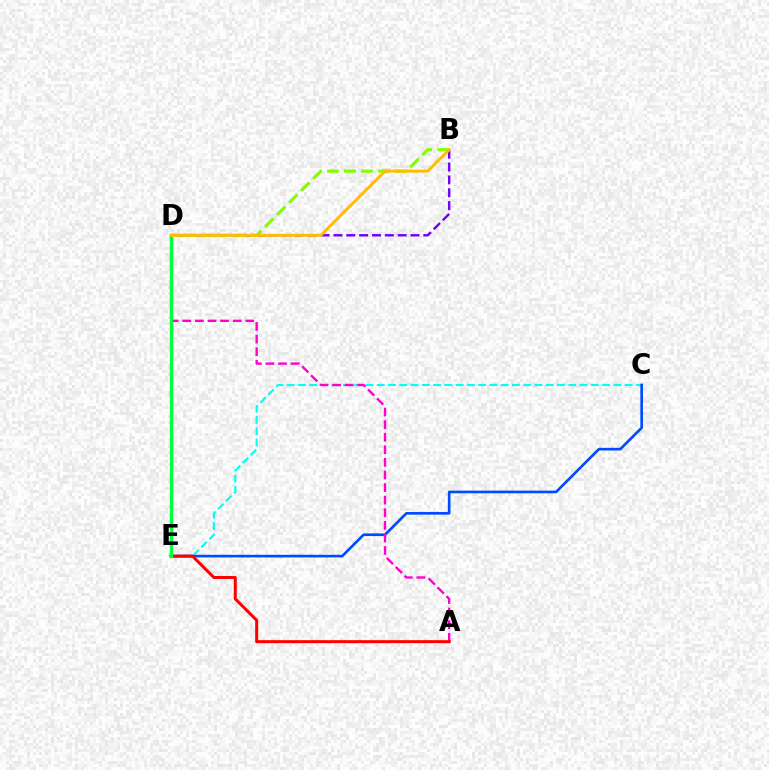{('C', 'E'): [{'color': '#00fff6', 'line_style': 'dashed', 'thickness': 1.53}, {'color': '#004bff', 'line_style': 'solid', 'thickness': 1.91}], ('B', 'D'): [{'color': '#7200ff', 'line_style': 'dashed', 'thickness': 1.74}, {'color': '#84ff00', 'line_style': 'dashed', 'thickness': 2.31}, {'color': '#ffbd00', 'line_style': 'solid', 'thickness': 2.14}], ('A', 'D'): [{'color': '#ff00cf', 'line_style': 'dashed', 'thickness': 1.71}], ('A', 'E'): [{'color': '#ff0000', 'line_style': 'solid', 'thickness': 2.16}], ('D', 'E'): [{'color': '#00ff39', 'line_style': 'solid', 'thickness': 2.39}]}